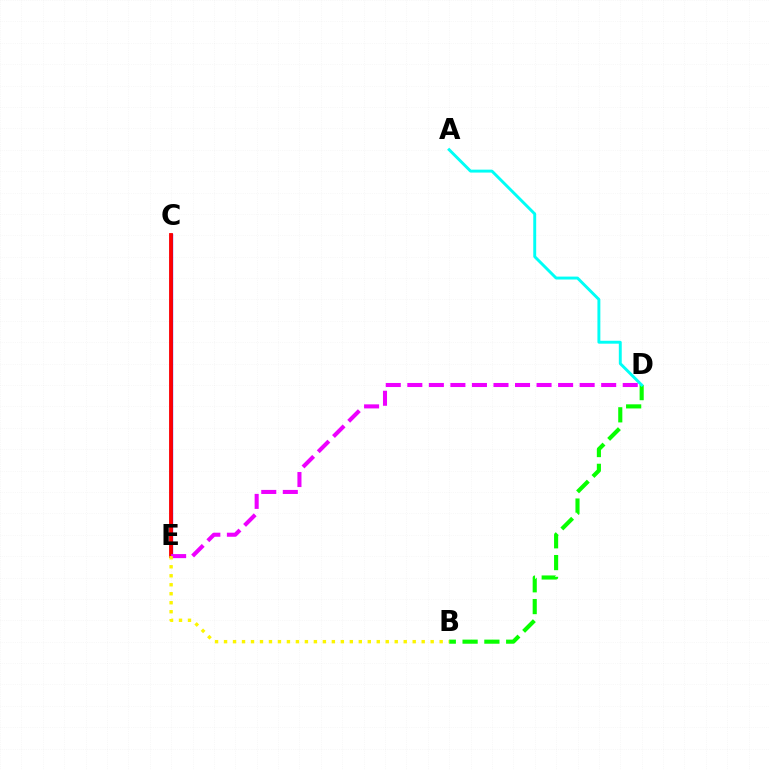{('C', 'E'): [{'color': '#0010ff', 'line_style': 'solid', 'thickness': 2.36}, {'color': '#ff0000', 'line_style': 'solid', 'thickness': 2.75}], ('B', 'D'): [{'color': '#08ff00', 'line_style': 'dashed', 'thickness': 2.96}], ('A', 'D'): [{'color': '#00fff6', 'line_style': 'solid', 'thickness': 2.1}], ('D', 'E'): [{'color': '#ee00ff', 'line_style': 'dashed', 'thickness': 2.93}], ('B', 'E'): [{'color': '#fcf500', 'line_style': 'dotted', 'thickness': 2.44}]}